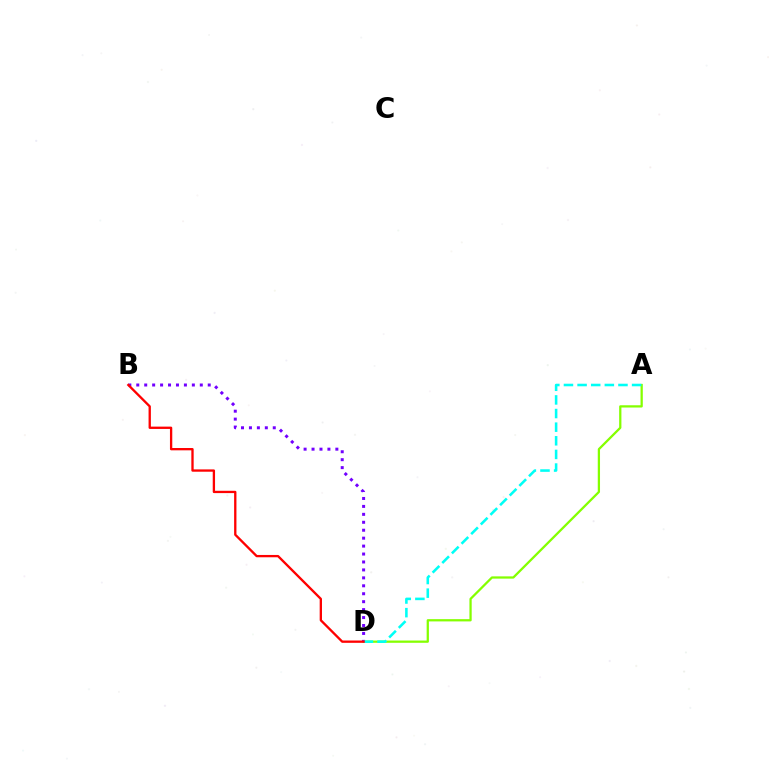{('A', 'D'): [{'color': '#84ff00', 'line_style': 'solid', 'thickness': 1.63}, {'color': '#00fff6', 'line_style': 'dashed', 'thickness': 1.85}], ('B', 'D'): [{'color': '#7200ff', 'line_style': 'dotted', 'thickness': 2.16}, {'color': '#ff0000', 'line_style': 'solid', 'thickness': 1.67}]}